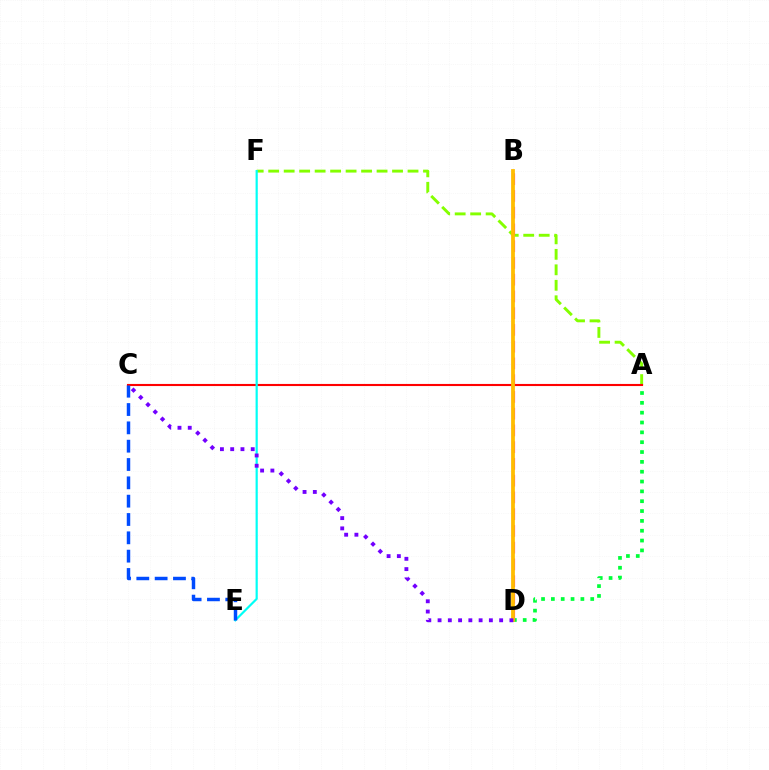{('A', 'F'): [{'color': '#84ff00', 'line_style': 'dashed', 'thickness': 2.1}], ('A', 'D'): [{'color': '#00ff39', 'line_style': 'dotted', 'thickness': 2.67}], ('B', 'D'): [{'color': '#ff00cf', 'line_style': 'dashed', 'thickness': 2.28}, {'color': '#ffbd00', 'line_style': 'solid', 'thickness': 2.72}], ('A', 'C'): [{'color': '#ff0000', 'line_style': 'solid', 'thickness': 1.52}], ('E', 'F'): [{'color': '#00fff6', 'line_style': 'solid', 'thickness': 1.58}], ('C', 'E'): [{'color': '#004bff', 'line_style': 'dashed', 'thickness': 2.49}], ('C', 'D'): [{'color': '#7200ff', 'line_style': 'dotted', 'thickness': 2.79}]}